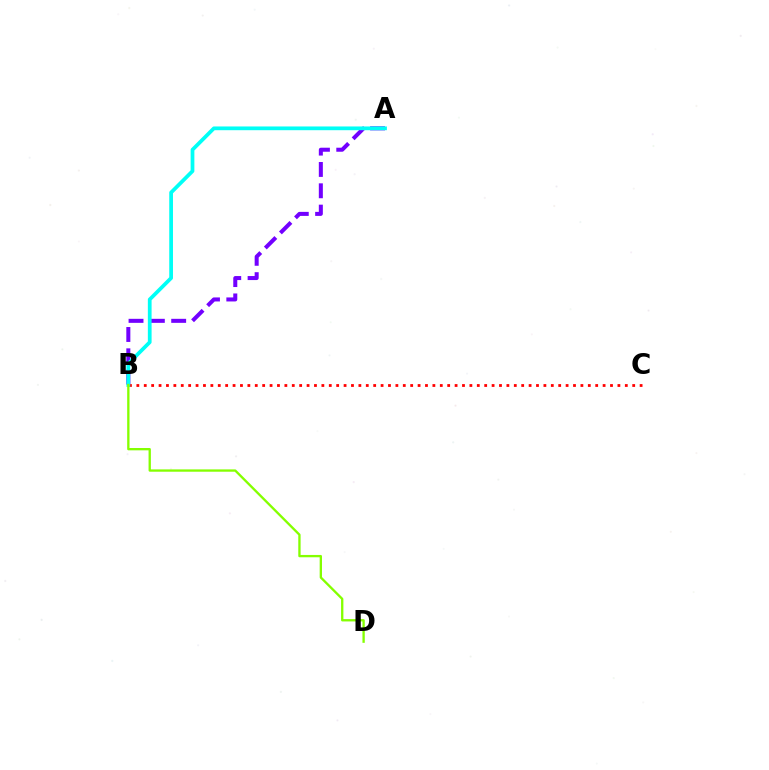{('A', 'B'): [{'color': '#7200ff', 'line_style': 'dashed', 'thickness': 2.9}, {'color': '#00fff6', 'line_style': 'solid', 'thickness': 2.7}], ('B', 'C'): [{'color': '#ff0000', 'line_style': 'dotted', 'thickness': 2.01}], ('B', 'D'): [{'color': '#84ff00', 'line_style': 'solid', 'thickness': 1.67}]}